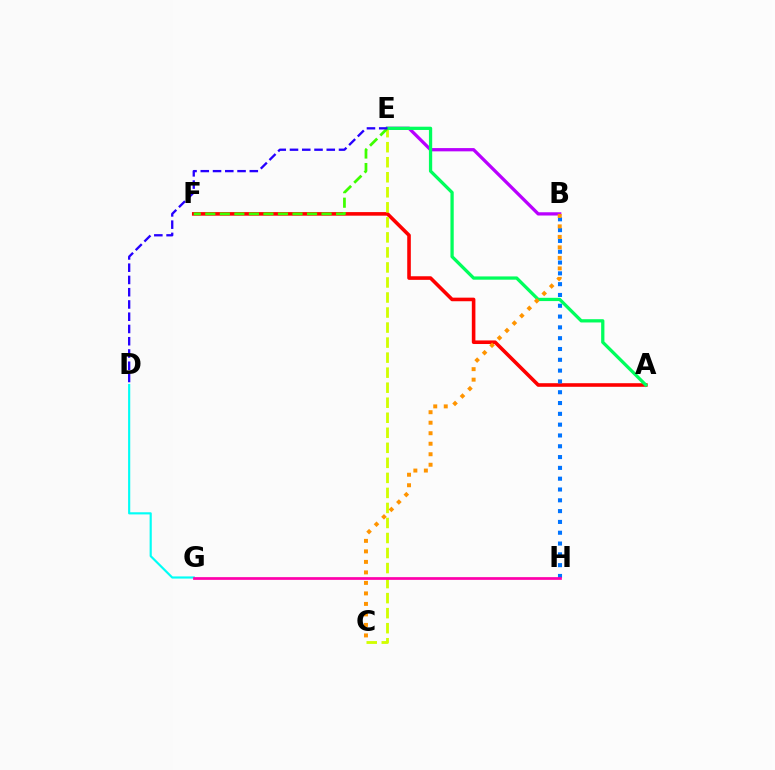{('B', 'E'): [{'color': '#b900ff', 'line_style': 'solid', 'thickness': 2.35}], ('A', 'F'): [{'color': '#ff0000', 'line_style': 'solid', 'thickness': 2.59}], ('B', 'H'): [{'color': '#0074ff', 'line_style': 'dotted', 'thickness': 2.94}], ('D', 'G'): [{'color': '#00fff6', 'line_style': 'solid', 'thickness': 1.56}], ('C', 'E'): [{'color': '#d1ff00', 'line_style': 'dashed', 'thickness': 2.04}], ('A', 'E'): [{'color': '#00ff5c', 'line_style': 'solid', 'thickness': 2.35}], ('E', 'F'): [{'color': '#3dff00', 'line_style': 'dashed', 'thickness': 1.97}], ('G', 'H'): [{'color': '#ff00ac', 'line_style': 'solid', 'thickness': 1.96}], ('B', 'C'): [{'color': '#ff9400', 'line_style': 'dotted', 'thickness': 2.85}], ('D', 'E'): [{'color': '#2500ff', 'line_style': 'dashed', 'thickness': 1.66}]}